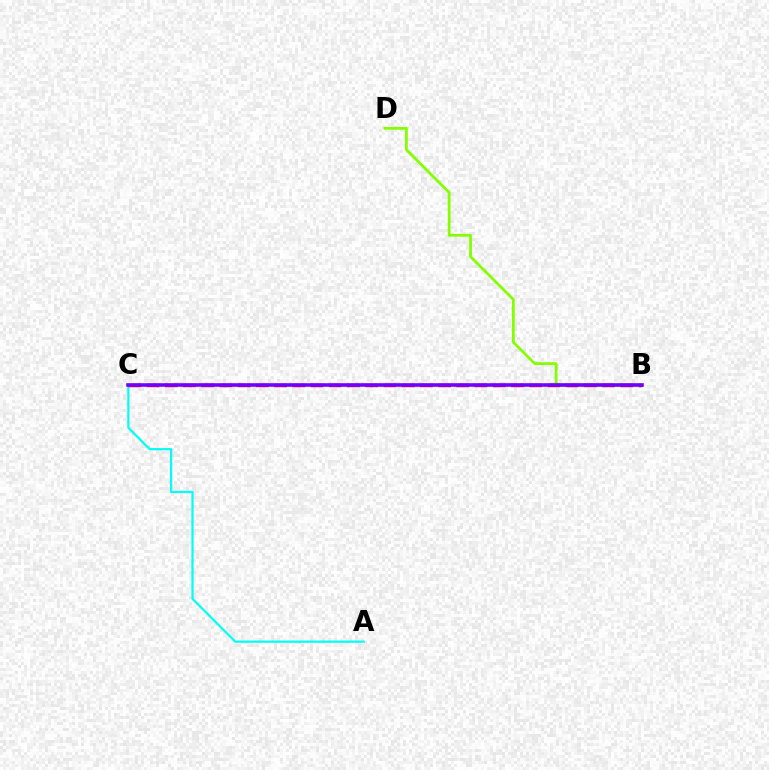{('A', 'C'): [{'color': '#00fff6', 'line_style': 'solid', 'thickness': 1.59}], ('B', 'D'): [{'color': '#84ff00', 'line_style': 'solid', 'thickness': 1.99}], ('B', 'C'): [{'color': '#ff0000', 'line_style': 'dashed', 'thickness': 2.47}, {'color': '#7200ff', 'line_style': 'solid', 'thickness': 2.58}]}